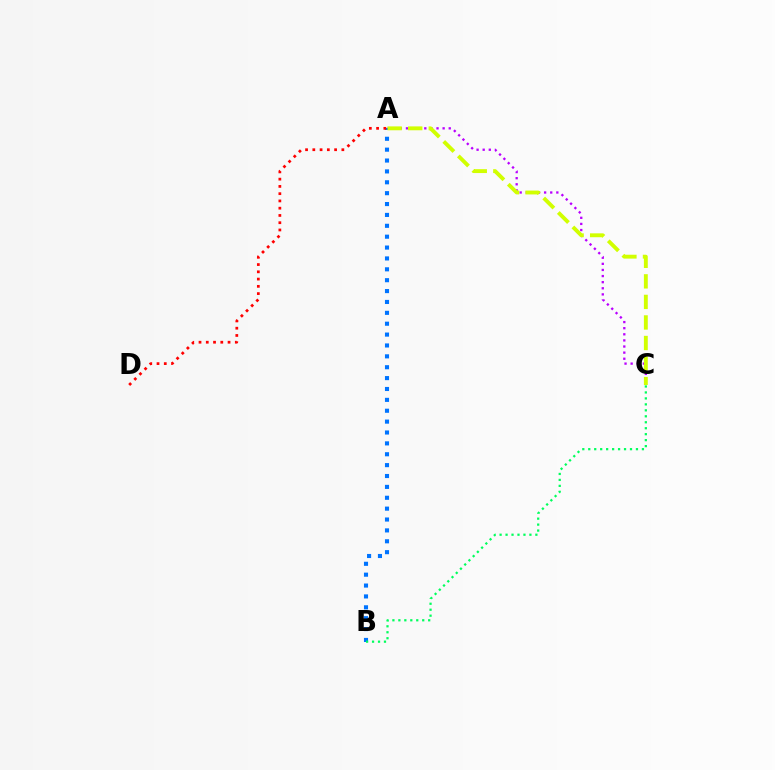{('A', 'C'): [{'color': '#b900ff', 'line_style': 'dotted', 'thickness': 1.66}, {'color': '#d1ff00', 'line_style': 'dashed', 'thickness': 2.79}], ('A', 'B'): [{'color': '#0074ff', 'line_style': 'dotted', 'thickness': 2.96}], ('B', 'C'): [{'color': '#00ff5c', 'line_style': 'dotted', 'thickness': 1.62}], ('A', 'D'): [{'color': '#ff0000', 'line_style': 'dotted', 'thickness': 1.97}]}